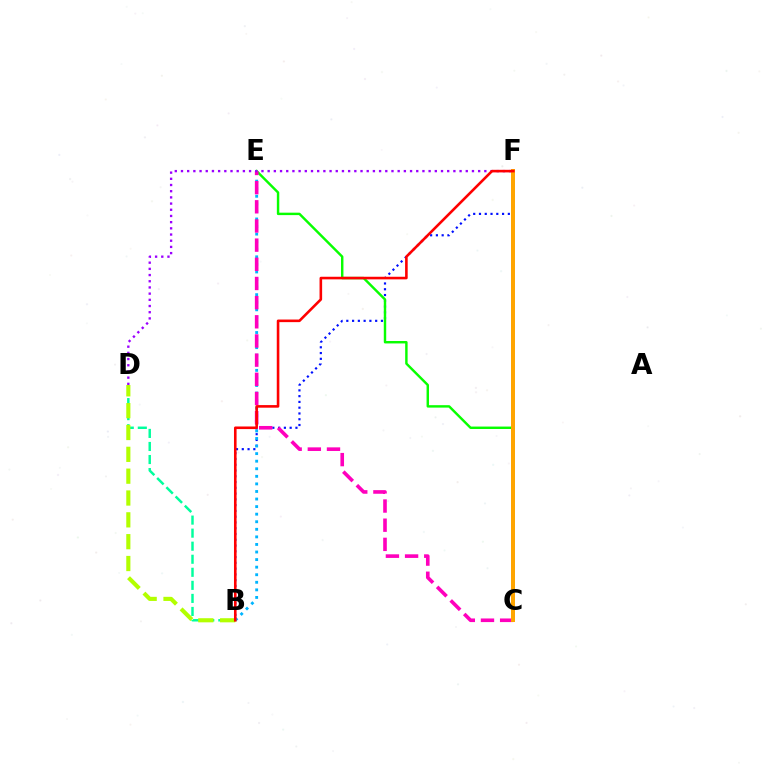{('B', 'D'): [{'color': '#00ff9d', 'line_style': 'dashed', 'thickness': 1.77}, {'color': '#b3ff00', 'line_style': 'dashed', 'thickness': 2.97}], ('B', 'F'): [{'color': '#0010ff', 'line_style': 'dotted', 'thickness': 1.57}, {'color': '#ff0000', 'line_style': 'solid', 'thickness': 1.87}], ('C', 'E'): [{'color': '#08ff00', 'line_style': 'solid', 'thickness': 1.75}, {'color': '#ff00bd', 'line_style': 'dashed', 'thickness': 2.6}], ('B', 'E'): [{'color': '#00b5ff', 'line_style': 'dotted', 'thickness': 2.06}], ('C', 'F'): [{'color': '#ffa500', 'line_style': 'solid', 'thickness': 2.87}], ('D', 'F'): [{'color': '#9b00ff', 'line_style': 'dotted', 'thickness': 1.68}]}